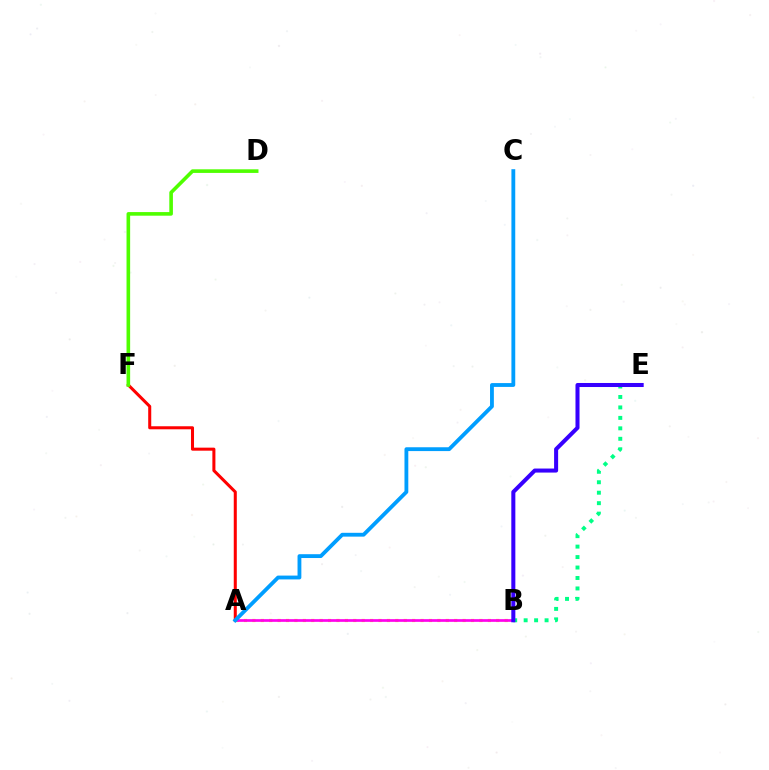{('A', 'B'): [{'color': '#ffd500', 'line_style': 'dotted', 'thickness': 2.28}, {'color': '#ff00ed', 'line_style': 'solid', 'thickness': 1.94}], ('B', 'E'): [{'color': '#00ff86', 'line_style': 'dotted', 'thickness': 2.84}, {'color': '#3700ff', 'line_style': 'solid', 'thickness': 2.9}], ('A', 'F'): [{'color': '#ff0000', 'line_style': 'solid', 'thickness': 2.19}], ('A', 'C'): [{'color': '#009eff', 'line_style': 'solid', 'thickness': 2.76}], ('D', 'F'): [{'color': '#4fff00', 'line_style': 'solid', 'thickness': 2.6}]}